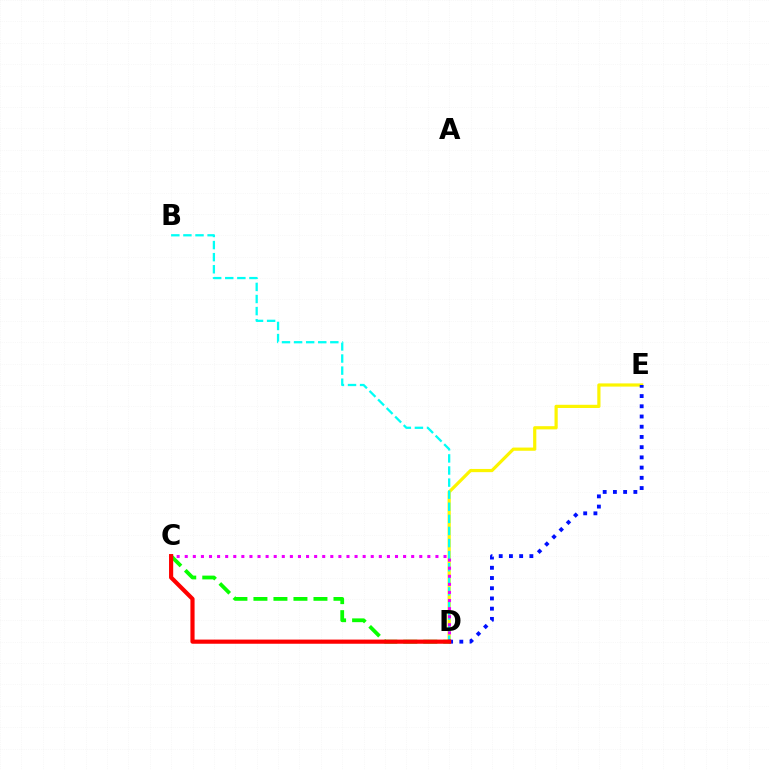{('D', 'E'): [{'color': '#fcf500', 'line_style': 'solid', 'thickness': 2.3}, {'color': '#0010ff', 'line_style': 'dotted', 'thickness': 2.78}], ('B', 'D'): [{'color': '#00fff6', 'line_style': 'dashed', 'thickness': 1.64}], ('C', 'D'): [{'color': '#ee00ff', 'line_style': 'dotted', 'thickness': 2.2}, {'color': '#08ff00', 'line_style': 'dashed', 'thickness': 2.72}, {'color': '#ff0000', 'line_style': 'solid', 'thickness': 3.0}]}